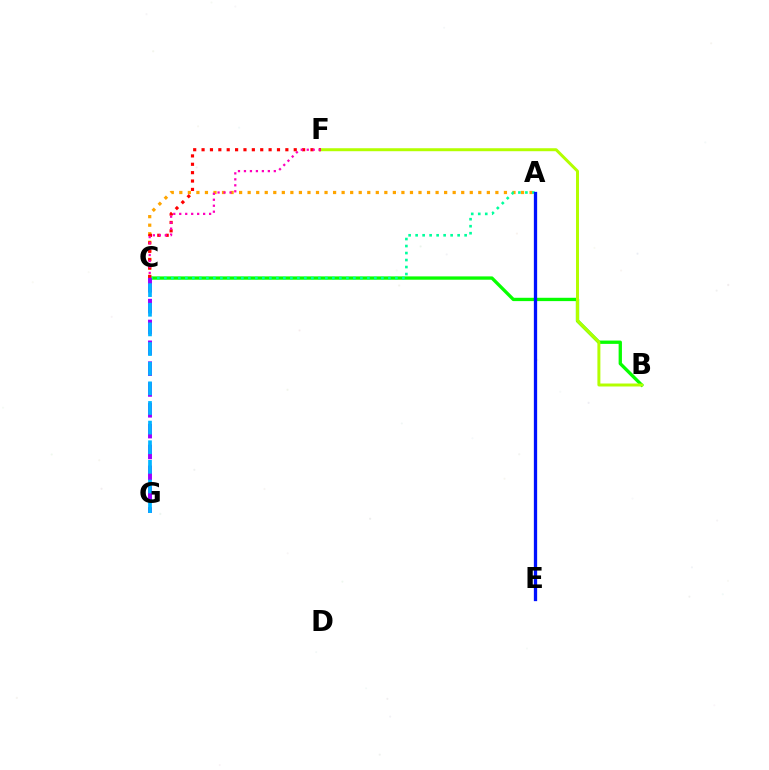{('B', 'C'): [{'color': '#08ff00', 'line_style': 'solid', 'thickness': 2.39}], ('B', 'F'): [{'color': '#b3ff00', 'line_style': 'solid', 'thickness': 2.14}], ('A', 'C'): [{'color': '#ffa500', 'line_style': 'dotted', 'thickness': 2.32}, {'color': '#00ff9d', 'line_style': 'dotted', 'thickness': 1.9}], ('A', 'E'): [{'color': '#0010ff', 'line_style': 'solid', 'thickness': 2.37}], ('C', 'F'): [{'color': '#ff0000', 'line_style': 'dotted', 'thickness': 2.28}, {'color': '#ff00bd', 'line_style': 'dotted', 'thickness': 1.62}], ('C', 'G'): [{'color': '#9b00ff', 'line_style': 'dashed', 'thickness': 2.83}, {'color': '#00b5ff', 'line_style': 'dashed', 'thickness': 2.67}]}